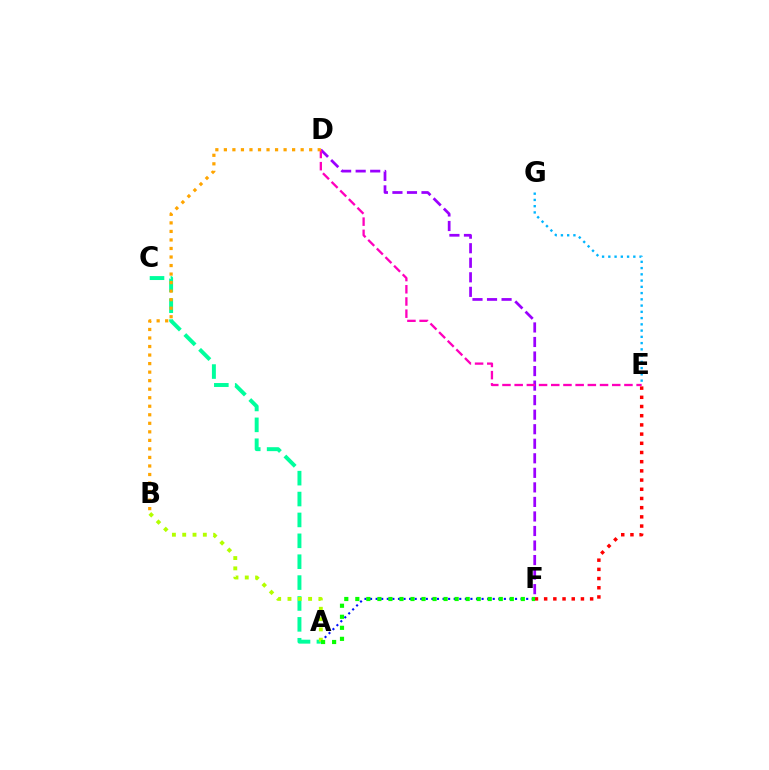{('A', 'F'): [{'color': '#0010ff', 'line_style': 'dotted', 'thickness': 1.51}, {'color': '#08ff00', 'line_style': 'dotted', 'thickness': 3.0}], ('E', 'F'): [{'color': '#ff0000', 'line_style': 'dotted', 'thickness': 2.5}], ('A', 'C'): [{'color': '#00ff9d', 'line_style': 'dashed', 'thickness': 2.84}], ('A', 'B'): [{'color': '#b3ff00', 'line_style': 'dotted', 'thickness': 2.8}], ('D', 'F'): [{'color': '#9b00ff', 'line_style': 'dashed', 'thickness': 1.98}], ('E', 'G'): [{'color': '#00b5ff', 'line_style': 'dotted', 'thickness': 1.7}], ('D', 'E'): [{'color': '#ff00bd', 'line_style': 'dashed', 'thickness': 1.66}], ('B', 'D'): [{'color': '#ffa500', 'line_style': 'dotted', 'thickness': 2.32}]}